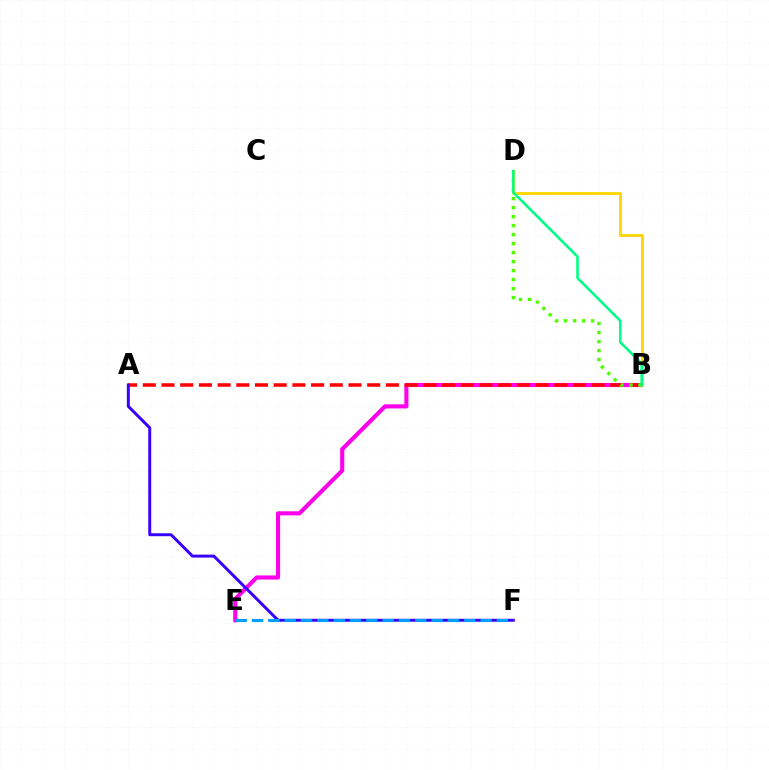{('B', 'E'): [{'color': '#ff00ed', 'line_style': 'solid', 'thickness': 2.96}], ('A', 'B'): [{'color': '#ff0000', 'line_style': 'dashed', 'thickness': 2.54}], ('A', 'F'): [{'color': '#3700ff', 'line_style': 'solid', 'thickness': 2.13}], ('B', 'D'): [{'color': '#4fff00', 'line_style': 'dotted', 'thickness': 2.44}, {'color': '#ffd500', 'line_style': 'solid', 'thickness': 2.03}, {'color': '#00ff86', 'line_style': 'solid', 'thickness': 1.87}], ('E', 'F'): [{'color': '#009eff', 'line_style': 'dashed', 'thickness': 2.22}]}